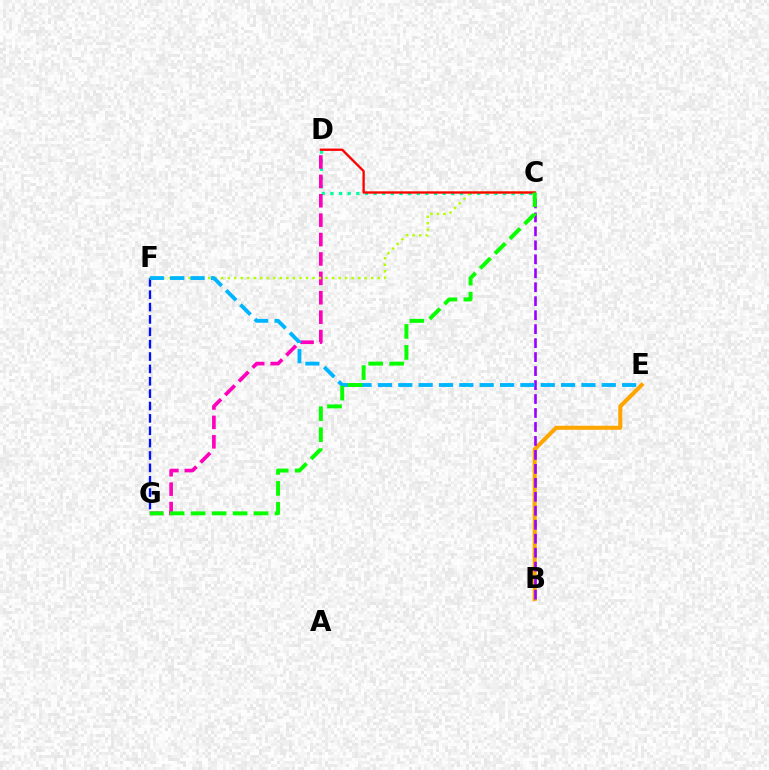{('F', 'G'): [{'color': '#0010ff', 'line_style': 'dashed', 'thickness': 1.68}], ('B', 'E'): [{'color': '#ffa500', 'line_style': 'solid', 'thickness': 2.93}], ('C', 'D'): [{'color': '#00ff9d', 'line_style': 'dotted', 'thickness': 2.35}, {'color': '#ff0000', 'line_style': 'solid', 'thickness': 1.68}], ('D', 'G'): [{'color': '#ff00bd', 'line_style': 'dashed', 'thickness': 2.64}], ('C', 'F'): [{'color': '#b3ff00', 'line_style': 'dotted', 'thickness': 1.77}], ('B', 'C'): [{'color': '#9b00ff', 'line_style': 'dashed', 'thickness': 1.9}], ('E', 'F'): [{'color': '#00b5ff', 'line_style': 'dashed', 'thickness': 2.76}], ('C', 'G'): [{'color': '#08ff00', 'line_style': 'dashed', 'thickness': 2.85}]}